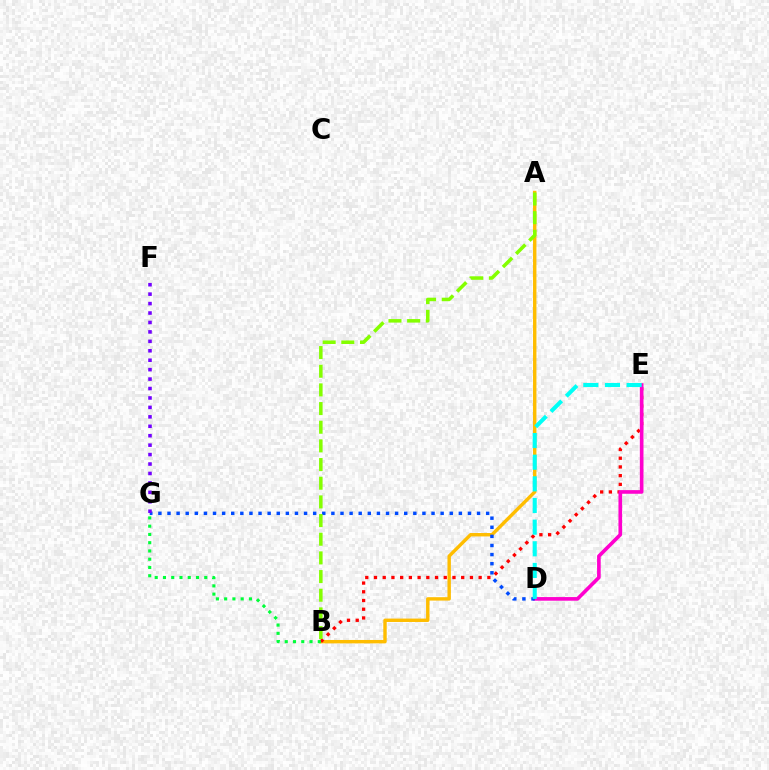{('A', 'B'): [{'color': '#ffbd00', 'line_style': 'solid', 'thickness': 2.45}, {'color': '#84ff00', 'line_style': 'dashed', 'thickness': 2.54}], ('B', 'E'): [{'color': '#ff0000', 'line_style': 'dotted', 'thickness': 2.37}], ('D', 'E'): [{'color': '#ff00cf', 'line_style': 'solid', 'thickness': 2.62}, {'color': '#00fff6', 'line_style': 'dashed', 'thickness': 2.94}], ('D', 'G'): [{'color': '#004bff', 'line_style': 'dotted', 'thickness': 2.47}], ('F', 'G'): [{'color': '#7200ff', 'line_style': 'dotted', 'thickness': 2.56}], ('B', 'G'): [{'color': '#00ff39', 'line_style': 'dotted', 'thickness': 2.24}]}